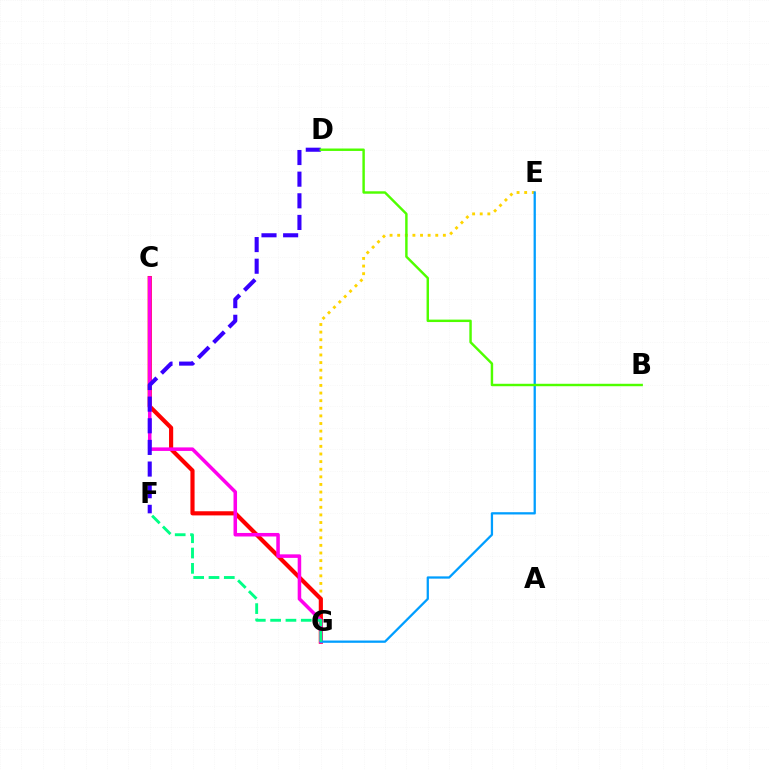{('E', 'G'): [{'color': '#ffd500', 'line_style': 'dotted', 'thickness': 2.07}, {'color': '#009eff', 'line_style': 'solid', 'thickness': 1.64}], ('C', 'G'): [{'color': '#ff0000', 'line_style': 'solid', 'thickness': 2.99}, {'color': '#ff00ed', 'line_style': 'solid', 'thickness': 2.54}], ('D', 'F'): [{'color': '#3700ff', 'line_style': 'dashed', 'thickness': 2.94}], ('B', 'D'): [{'color': '#4fff00', 'line_style': 'solid', 'thickness': 1.76}], ('F', 'G'): [{'color': '#00ff86', 'line_style': 'dashed', 'thickness': 2.08}]}